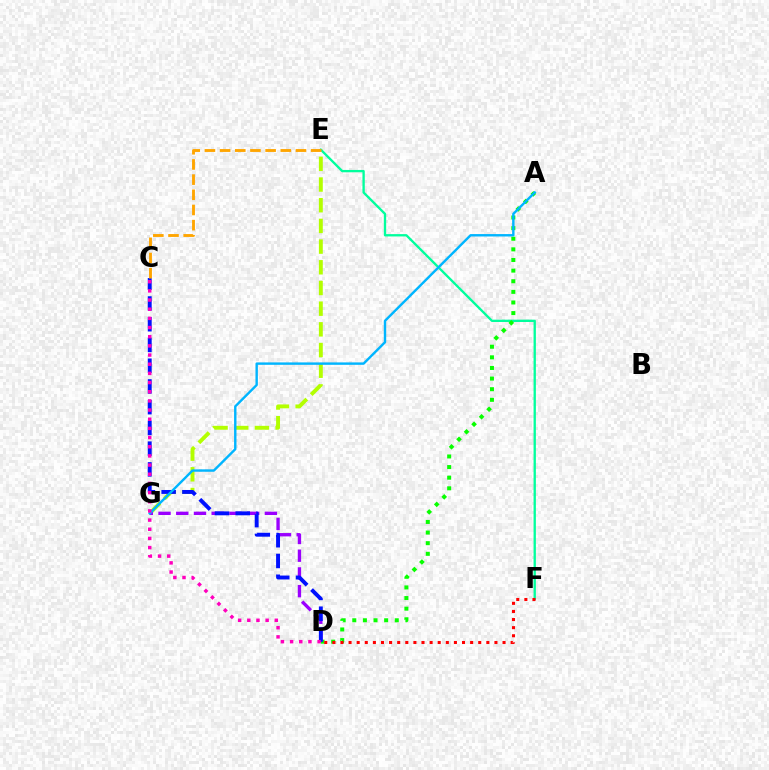{('E', 'G'): [{'color': '#b3ff00', 'line_style': 'dashed', 'thickness': 2.81}], ('E', 'F'): [{'color': '#00ff9d', 'line_style': 'solid', 'thickness': 1.68}], ('A', 'D'): [{'color': '#08ff00', 'line_style': 'dotted', 'thickness': 2.89}], ('D', 'G'): [{'color': '#9b00ff', 'line_style': 'dashed', 'thickness': 2.41}], ('C', 'D'): [{'color': '#0010ff', 'line_style': 'dashed', 'thickness': 2.82}, {'color': '#ff00bd', 'line_style': 'dotted', 'thickness': 2.49}], ('C', 'E'): [{'color': '#ffa500', 'line_style': 'dashed', 'thickness': 2.06}], ('D', 'F'): [{'color': '#ff0000', 'line_style': 'dotted', 'thickness': 2.2}], ('A', 'G'): [{'color': '#00b5ff', 'line_style': 'solid', 'thickness': 1.73}]}